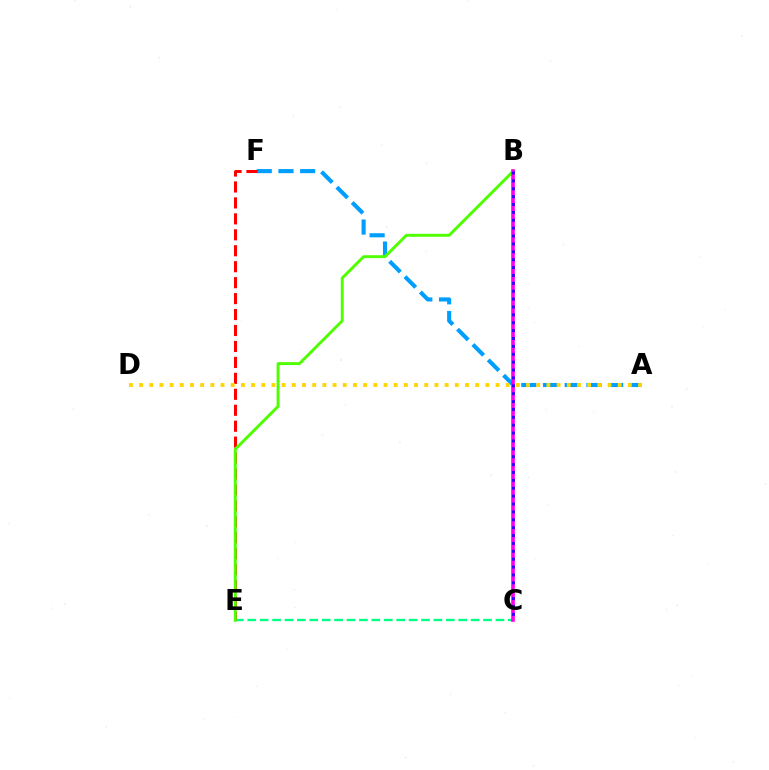{('A', 'F'): [{'color': '#009eff', 'line_style': 'dashed', 'thickness': 2.95}], ('C', 'E'): [{'color': '#00ff86', 'line_style': 'dashed', 'thickness': 1.69}], ('E', 'F'): [{'color': '#ff0000', 'line_style': 'dashed', 'thickness': 2.17}], ('B', 'E'): [{'color': '#4fff00', 'line_style': 'solid', 'thickness': 2.11}], ('B', 'C'): [{'color': '#ff00ed', 'line_style': 'solid', 'thickness': 2.63}, {'color': '#3700ff', 'line_style': 'dotted', 'thickness': 2.14}], ('A', 'D'): [{'color': '#ffd500', 'line_style': 'dotted', 'thickness': 2.77}]}